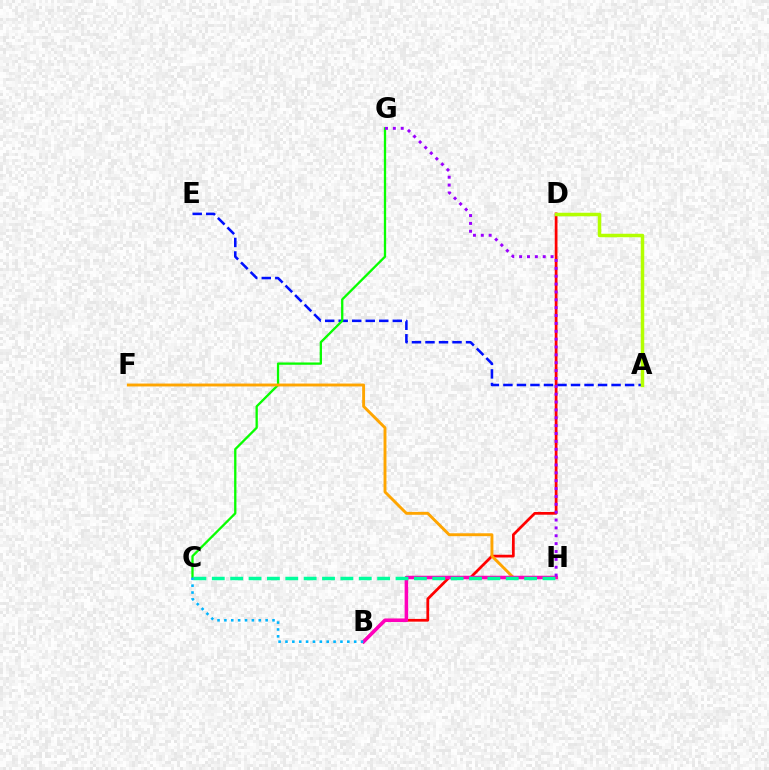{('B', 'D'): [{'color': '#ff0000', 'line_style': 'solid', 'thickness': 1.98}], ('A', 'E'): [{'color': '#0010ff', 'line_style': 'dashed', 'thickness': 1.84}], ('C', 'G'): [{'color': '#08ff00', 'line_style': 'solid', 'thickness': 1.66}], ('F', 'H'): [{'color': '#ffa500', 'line_style': 'solid', 'thickness': 2.09}], ('A', 'D'): [{'color': '#b3ff00', 'line_style': 'solid', 'thickness': 2.51}], ('B', 'H'): [{'color': '#ff00bd', 'line_style': 'solid', 'thickness': 2.54}], ('C', 'H'): [{'color': '#00ff9d', 'line_style': 'dashed', 'thickness': 2.5}], ('G', 'H'): [{'color': '#9b00ff', 'line_style': 'dotted', 'thickness': 2.14}], ('B', 'C'): [{'color': '#00b5ff', 'line_style': 'dotted', 'thickness': 1.87}]}